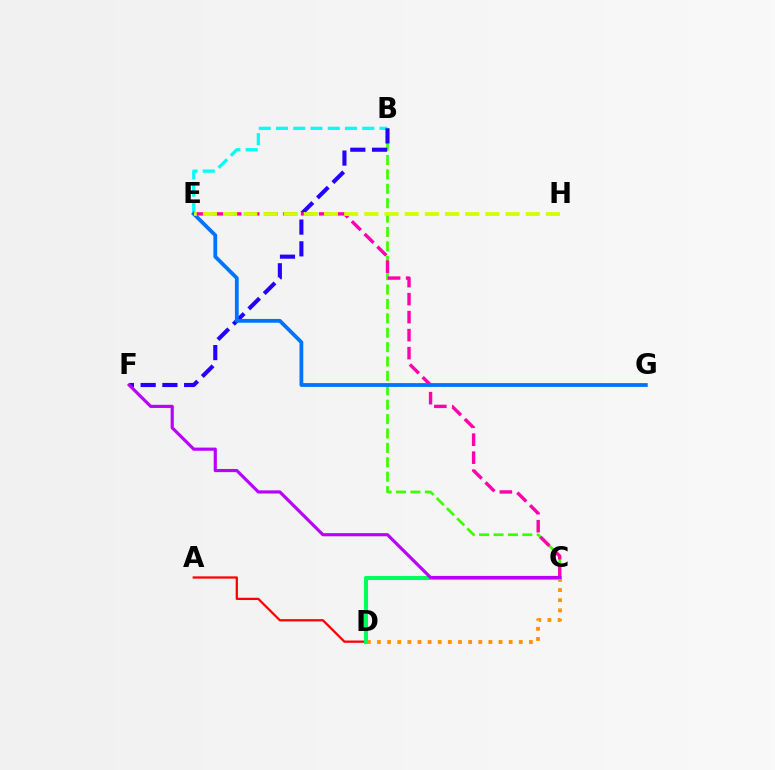{('B', 'E'): [{'color': '#00fff6', 'line_style': 'dashed', 'thickness': 2.34}], ('A', 'D'): [{'color': '#ff0000', 'line_style': 'solid', 'thickness': 1.63}], ('B', 'C'): [{'color': '#3dff00', 'line_style': 'dashed', 'thickness': 1.96}], ('C', 'D'): [{'color': '#ff9400', 'line_style': 'dotted', 'thickness': 2.75}, {'color': '#00ff5c', 'line_style': 'solid', 'thickness': 2.93}], ('B', 'F'): [{'color': '#2500ff', 'line_style': 'dashed', 'thickness': 2.95}], ('C', 'E'): [{'color': '#ff00ac', 'line_style': 'dashed', 'thickness': 2.44}], ('E', 'G'): [{'color': '#0074ff', 'line_style': 'solid', 'thickness': 2.73}], ('E', 'H'): [{'color': '#d1ff00', 'line_style': 'dashed', 'thickness': 2.74}], ('C', 'F'): [{'color': '#b900ff', 'line_style': 'solid', 'thickness': 2.27}]}